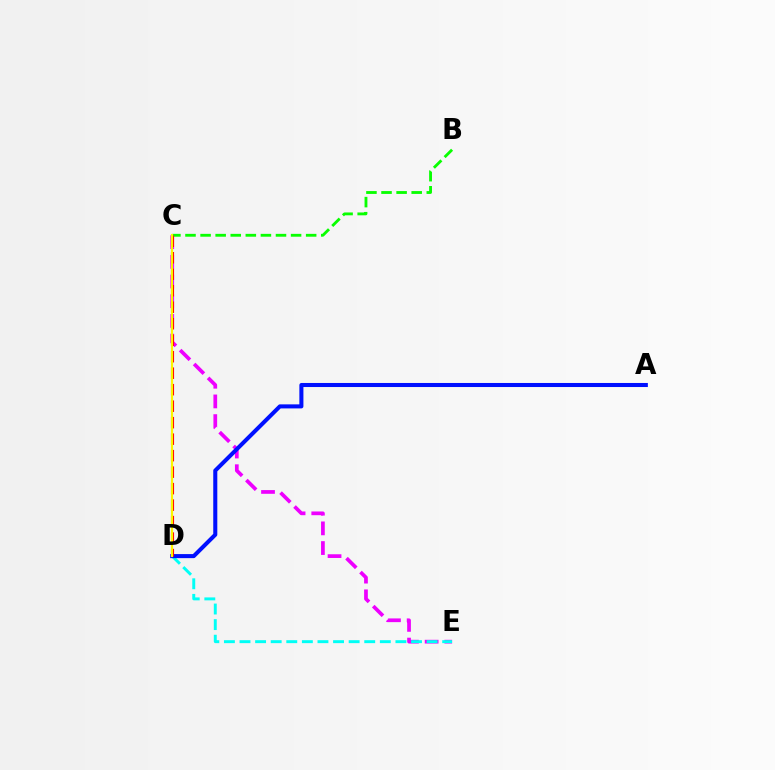{('C', 'E'): [{'color': '#ee00ff', 'line_style': 'dashed', 'thickness': 2.67}], ('D', 'E'): [{'color': '#00fff6', 'line_style': 'dashed', 'thickness': 2.12}], ('A', 'D'): [{'color': '#0010ff', 'line_style': 'solid', 'thickness': 2.92}], ('B', 'C'): [{'color': '#08ff00', 'line_style': 'dashed', 'thickness': 2.05}], ('C', 'D'): [{'color': '#ff0000', 'line_style': 'dashed', 'thickness': 2.24}, {'color': '#fcf500', 'line_style': 'solid', 'thickness': 1.56}]}